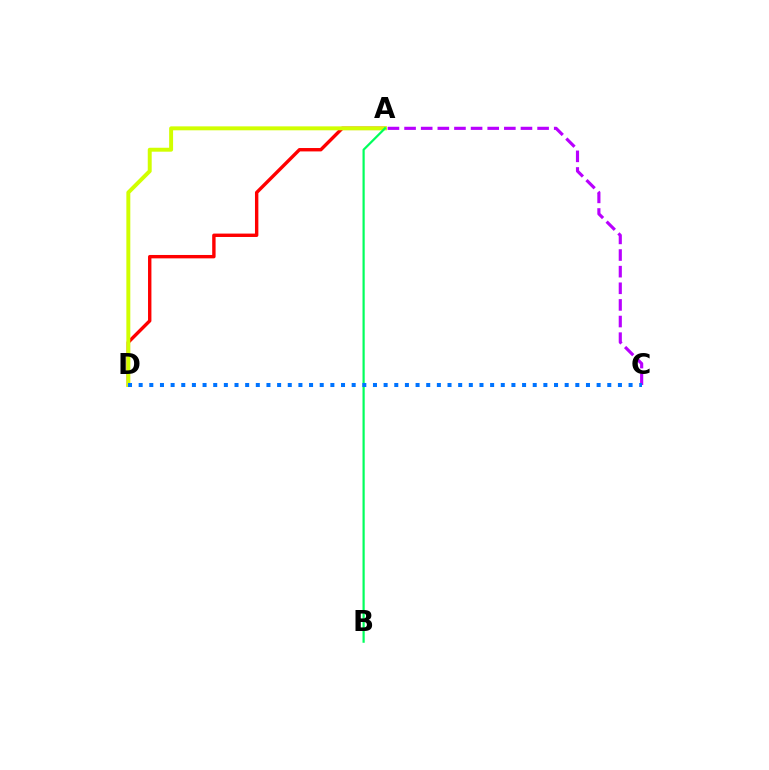{('A', 'D'): [{'color': '#ff0000', 'line_style': 'solid', 'thickness': 2.44}, {'color': '#d1ff00', 'line_style': 'solid', 'thickness': 2.84}], ('A', 'C'): [{'color': '#b900ff', 'line_style': 'dashed', 'thickness': 2.26}], ('A', 'B'): [{'color': '#00ff5c', 'line_style': 'solid', 'thickness': 1.59}], ('C', 'D'): [{'color': '#0074ff', 'line_style': 'dotted', 'thickness': 2.89}]}